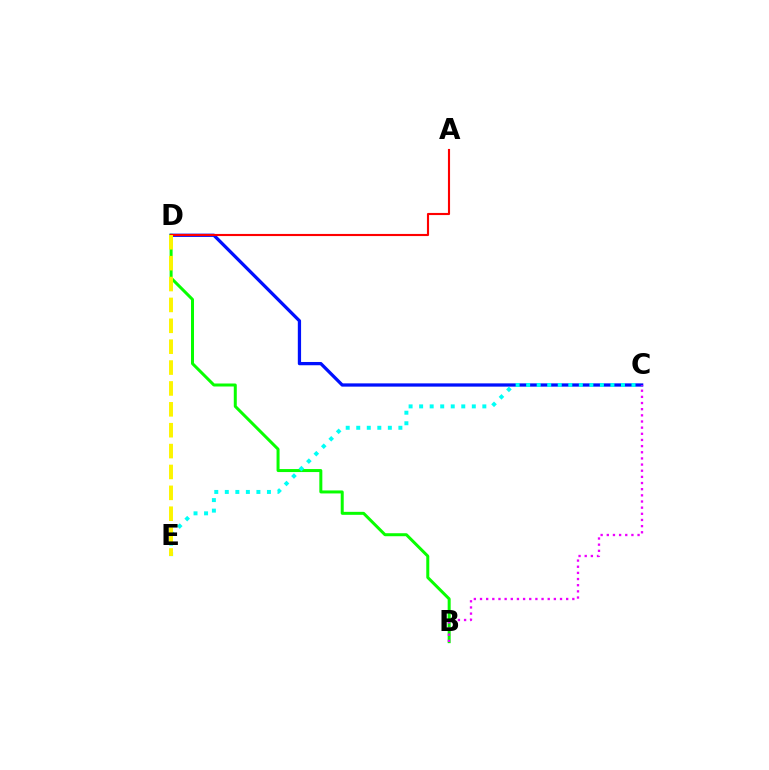{('C', 'D'): [{'color': '#0010ff', 'line_style': 'solid', 'thickness': 2.35}], ('B', 'D'): [{'color': '#08ff00', 'line_style': 'solid', 'thickness': 2.16}], ('B', 'C'): [{'color': '#ee00ff', 'line_style': 'dotted', 'thickness': 1.67}], ('C', 'E'): [{'color': '#00fff6', 'line_style': 'dotted', 'thickness': 2.86}], ('A', 'D'): [{'color': '#ff0000', 'line_style': 'solid', 'thickness': 1.53}], ('D', 'E'): [{'color': '#fcf500', 'line_style': 'dashed', 'thickness': 2.84}]}